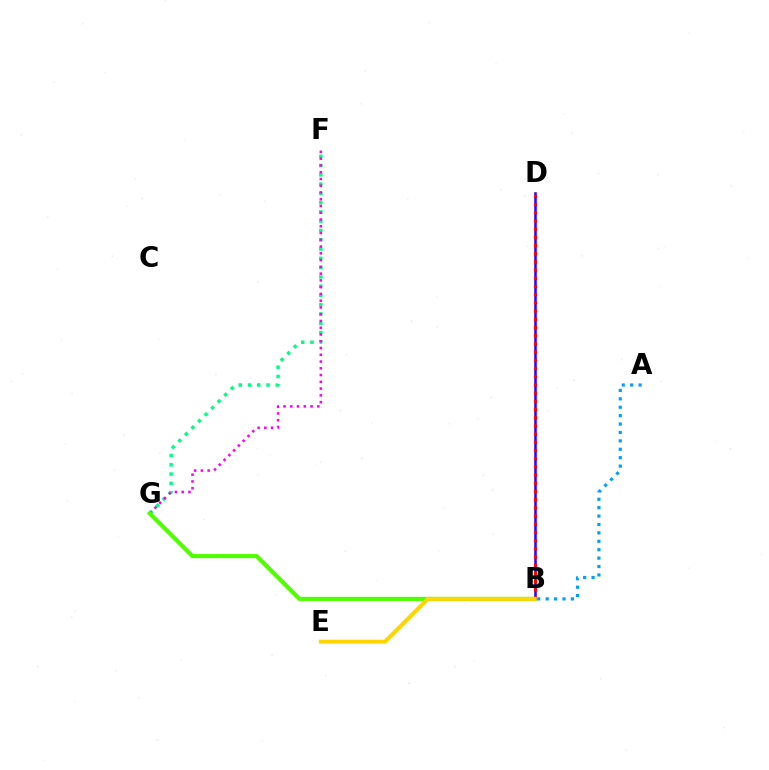{('F', 'G'): [{'color': '#00ff86', 'line_style': 'dotted', 'thickness': 2.52}, {'color': '#ff00ed', 'line_style': 'dotted', 'thickness': 1.84}], ('B', 'D'): [{'color': '#3700ff', 'line_style': 'solid', 'thickness': 1.86}, {'color': '#ff0000', 'line_style': 'dotted', 'thickness': 2.23}], ('B', 'G'): [{'color': '#4fff00', 'line_style': 'solid', 'thickness': 2.96}], ('A', 'B'): [{'color': '#009eff', 'line_style': 'dotted', 'thickness': 2.28}], ('B', 'E'): [{'color': '#ffd500', 'line_style': 'solid', 'thickness': 2.87}]}